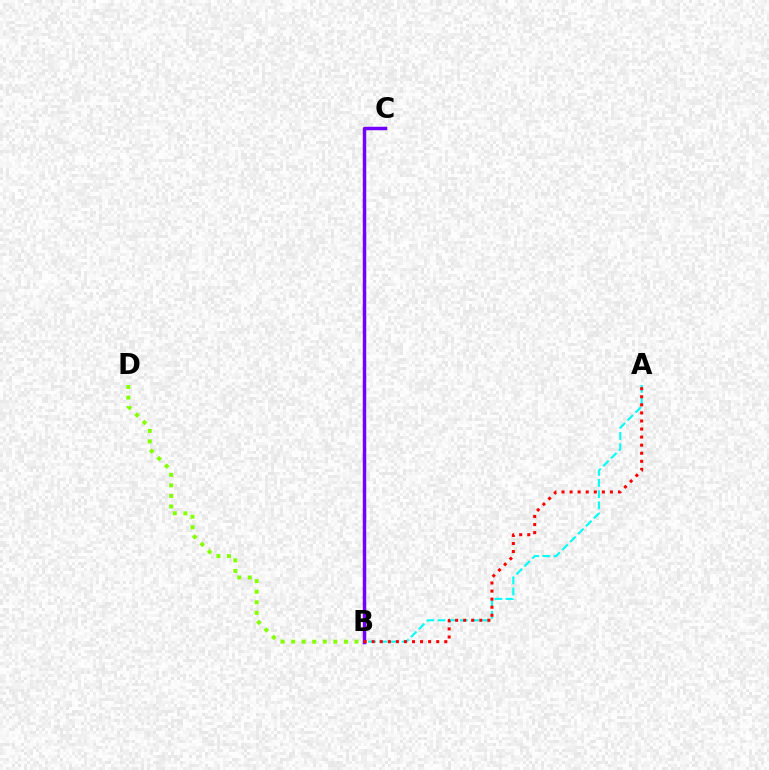{('A', 'B'): [{'color': '#00fff6', 'line_style': 'dashed', 'thickness': 1.52}, {'color': '#ff0000', 'line_style': 'dotted', 'thickness': 2.19}], ('B', 'D'): [{'color': '#84ff00', 'line_style': 'dotted', 'thickness': 2.87}], ('B', 'C'): [{'color': '#7200ff', 'line_style': 'solid', 'thickness': 2.5}]}